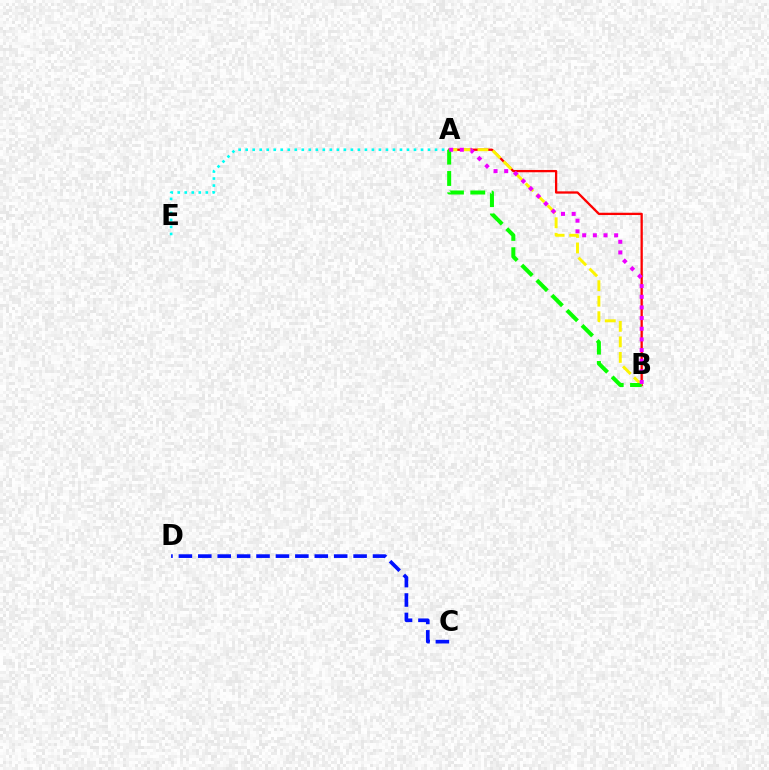{('A', 'B'): [{'color': '#ff0000', 'line_style': 'solid', 'thickness': 1.65}, {'color': '#fcf500', 'line_style': 'dashed', 'thickness': 2.11}, {'color': '#08ff00', 'line_style': 'dashed', 'thickness': 2.9}, {'color': '#ee00ff', 'line_style': 'dotted', 'thickness': 2.89}], ('A', 'E'): [{'color': '#00fff6', 'line_style': 'dotted', 'thickness': 1.91}], ('C', 'D'): [{'color': '#0010ff', 'line_style': 'dashed', 'thickness': 2.64}]}